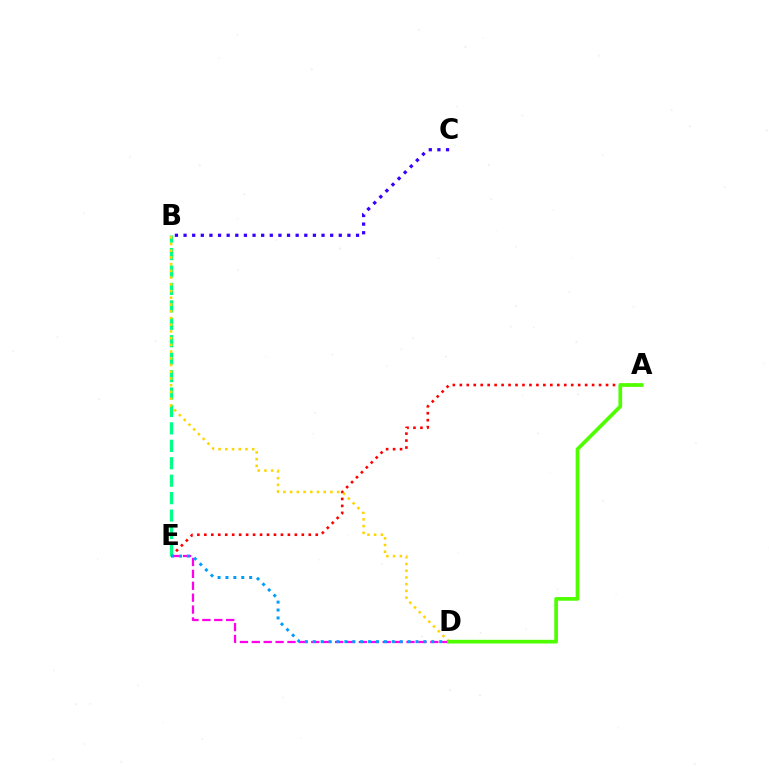{('A', 'E'): [{'color': '#ff0000', 'line_style': 'dotted', 'thickness': 1.89}], ('B', 'E'): [{'color': '#00ff86', 'line_style': 'dashed', 'thickness': 2.37}], ('B', 'D'): [{'color': '#ffd500', 'line_style': 'dotted', 'thickness': 1.83}], ('D', 'E'): [{'color': '#ff00ed', 'line_style': 'dashed', 'thickness': 1.62}, {'color': '#009eff', 'line_style': 'dotted', 'thickness': 2.15}], ('B', 'C'): [{'color': '#3700ff', 'line_style': 'dotted', 'thickness': 2.34}], ('A', 'D'): [{'color': '#4fff00', 'line_style': 'solid', 'thickness': 2.66}]}